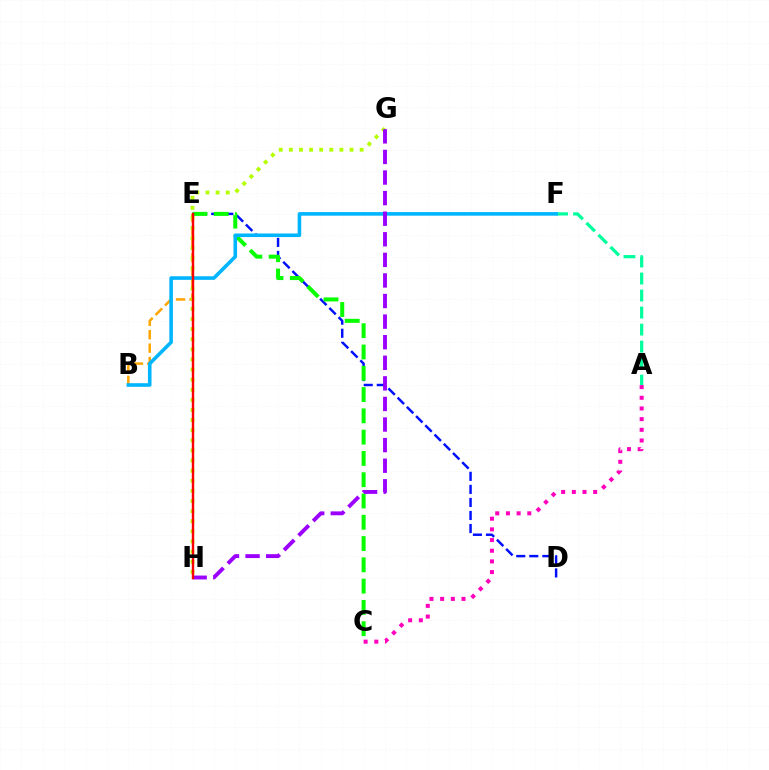{('B', 'E'): [{'color': '#ffa500', 'line_style': 'dashed', 'thickness': 1.82}], ('D', 'E'): [{'color': '#0010ff', 'line_style': 'dashed', 'thickness': 1.77}], ('C', 'E'): [{'color': '#08ff00', 'line_style': 'dashed', 'thickness': 2.89}], ('A', 'F'): [{'color': '#00ff9d', 'line_style': 'dashed', 'thickness': 2.31}], ('G', 'H'): [{'color': '#b3ff00', 'line_style': 'dotted', 'thickness': 2.75}, {'color': '#9b00ff', 'line_style': 'dashed', 'thickness': 2.8}], ('B', 'F'): [{'color': '#00b5ff', 'line_style': 'solid', 'thickness': 2.59}], ('A', 'C'): [{'color': '#ff00bd', 'line_style': 'dotted', 'thickness': 2.9}], ('E', 'H'): [{'color': '#ff0000', 'line_style': 'solid', 'thickness': 1.74}]}